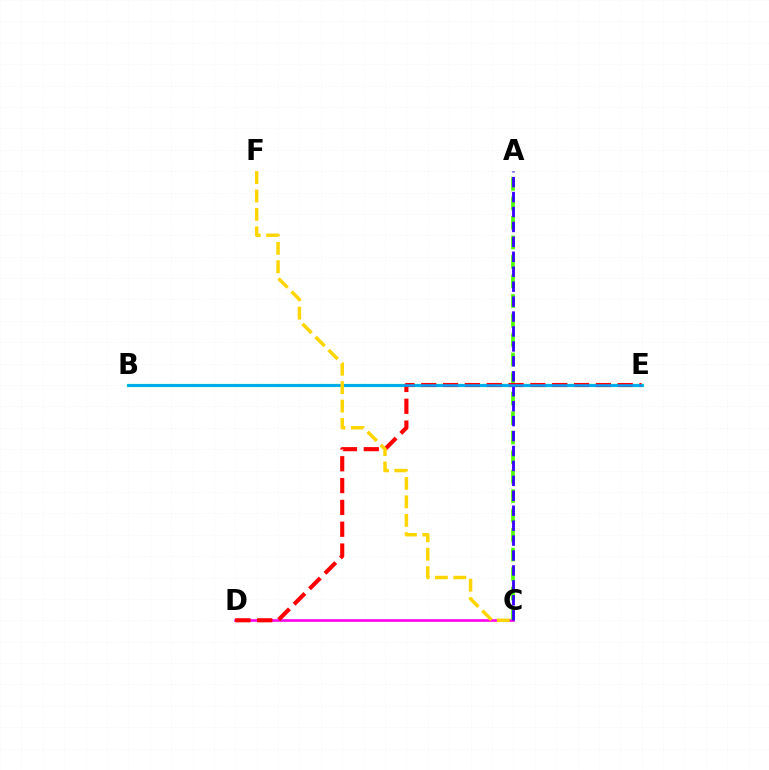{('B', 'E'): [{'color': '#00ff86', 'line_style': 'solid', 'thickness': 2.33}, {'color': '#009eff', 'line_style': 'solid', 'thickness': 1.81}], ('C', 'D'): [{'color': '#ff00ed', 'line_style': 'solid', 'thickness': 1.88}], ('A', 'C'): [{'color': '#4fff00', 'line_style': 'dashed', 'thickness': 2.65}, {'color': '#3700ff', 'line_style': 'dashed', 'thickness': 2.03}], ('D', 'E'): [{'color': '#ff0000', 'line_style': 'dashed', 'thickness': 2.96}], ('C', 'F'): [{'color': '#ffd500', 'line_style': 'dashed', 'thickness': 2.5}]}